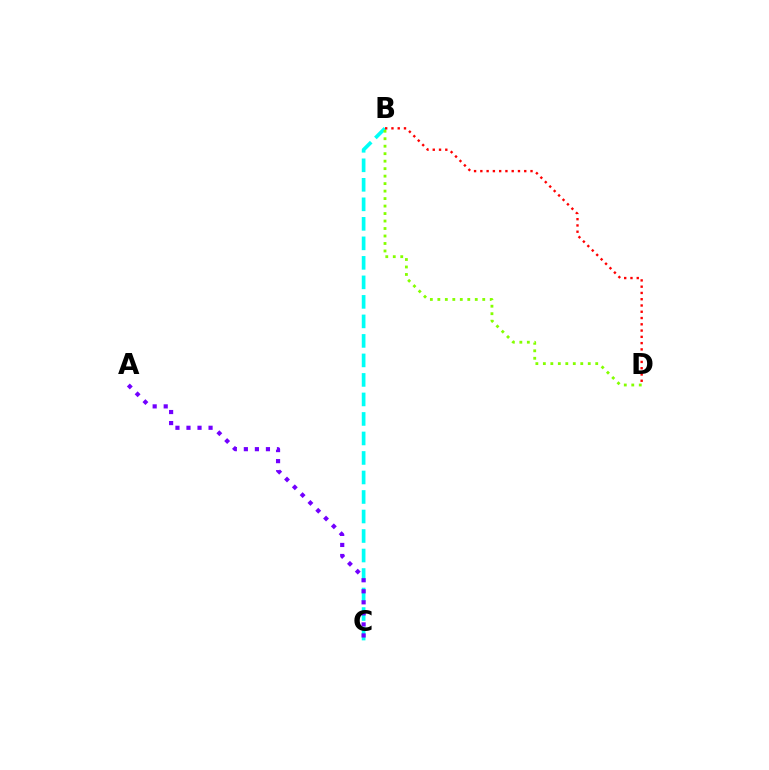{('B', 'C'): [{'color': '#00fff6', 'line_style': 'dashed', 'thickness': 2.65}], ('A', 'C'): [{'color': '#7200ff', 'line_style': 'dotted', 'thickness': 3.0}], ('B', 'D'): [{'color': '#ff0000', 'line_style': 'dotted', 'thickness': 1.7}, {'color': '#84ff00', 'line_style': 'dotted', 'thickness': 2.03}]}